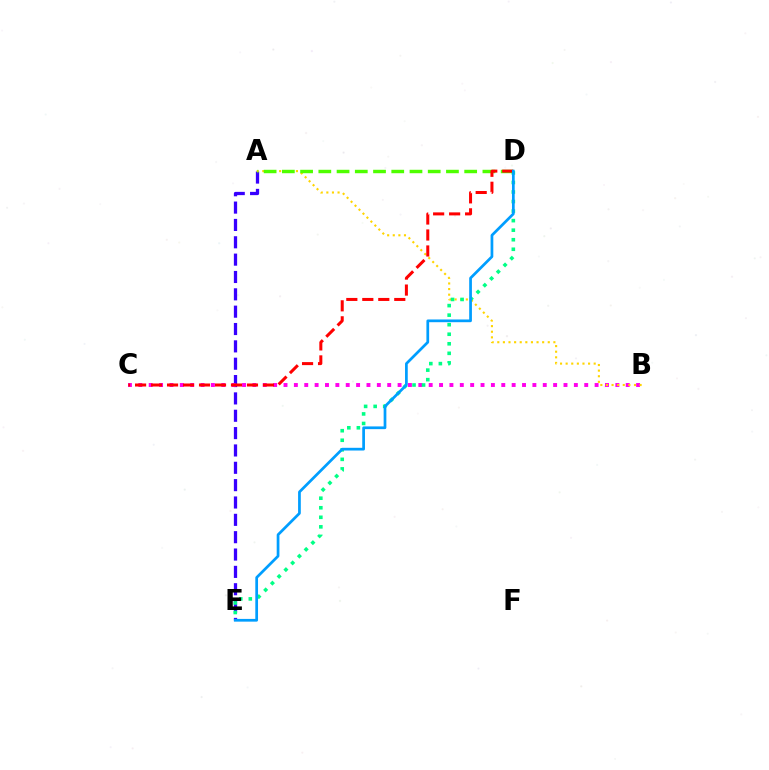{('A', 'E'): [{'color': '#3700ff', 'line_style': 'dashed', 'thickness': 2.36}], ('B', 'C'): [{'color': '#ff00ed', 'line_style': 'dotted', 'thickness': 2.82}], ('A', 'B'): [{'color': '#ffd500', 'line_style': 'dotted', 'thickness': 1.52}], ('D', 'E'): [{'color': '#00ff86', 'line_style': 'dotted', 'thickness': 2.59}, {'color': '#009eff', 'line_style': 'solid', 'thickness': 1.96}], ('A', 'D'): [{'color': '#4fff00', 'line_style': 'dashed', 'thickness': 2.48}], ('C', 'D'): [{'color': '#ff0000', 'line_style': 'dashed', 'thickness': 2.17}]}